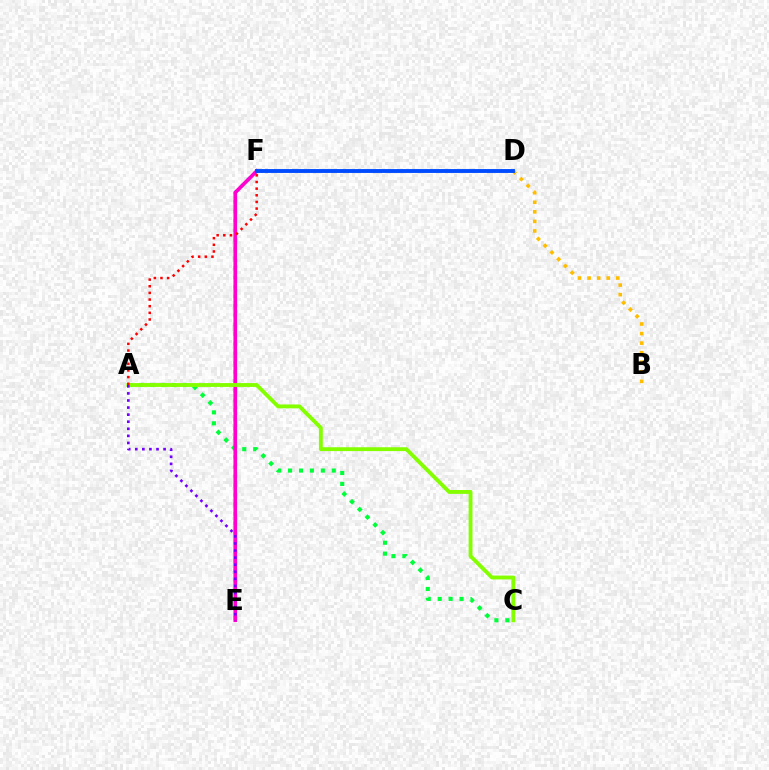{('A', 'C'): [{'color': '#00ff39', 'line_style': 'dotted', 'thickness': 2.97}, {'color': '#84ff00', 'line_style': 'solid', 'thickness': 2.78}], ('E', 'F'): [{'color': '#00fff6', 'line_style': 'dotted', 'thickness': 2.57}, {'color': '#ff00cf', 'line_style': 'solid', 'thickness': 2.63}], ('A', 'F'): [{'color': '#ff0000', 'line_style': 'dotted', 'thickness': 1.81}], ('A', 'E'): [{'color': '#7200ff', 'line_style': 'dotted', 'thickness': 1.92}], ('B', 'D'): [{'color': '#ffbd00', 'line_style': 'dotted', 'thickness': 2.6}], ('D', 'F'): [{'color': '#004bff', 'line_style': 'solid', 'thickness': 2.79}]}